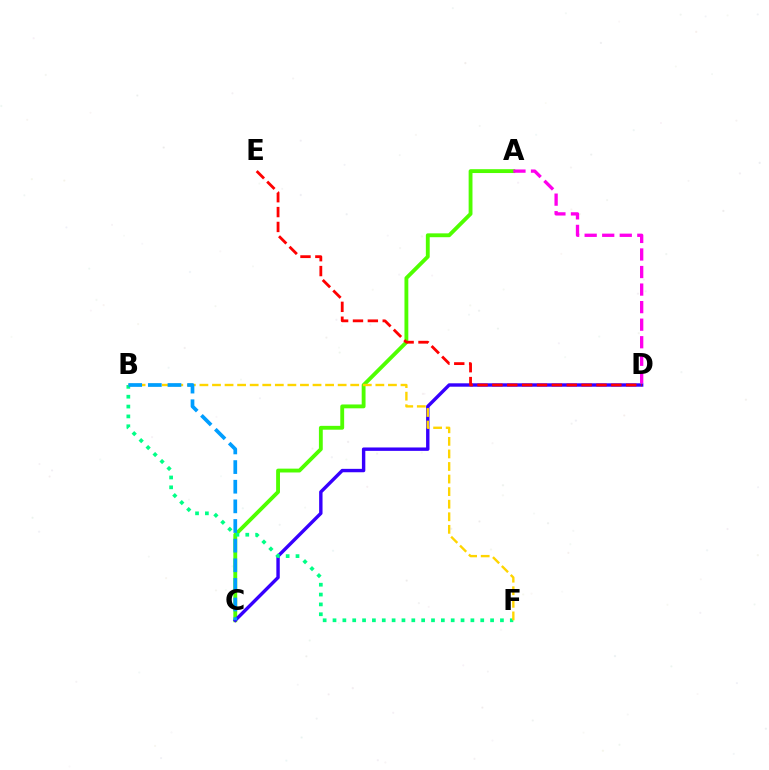{('A', 'C'): [{'color': '#4fff00', 'line_style': 'solid', 'thickness': 2.77}], ('C', 'D'): [{'color': '#3700ff', 'line_style': 'solid', 'thickness': 2.45}], ('D', 'E'): [{'color': '#ff0000', 'line_style': 'dashed', 'thickness': 2.02}], ('B', 'F'): [{'color': '#00ff86', 'line_style': 'dotted', 'thickness': 2.68}, {'color': '#ffd500', 'line_style': 'dashed', 'thickness': 1.71}], ('A', 'D'): [{'color': '#ff00ed', 'line_style': 'dashed', 'thickness': 2.38}], ('B', 'C'): [{'color': '#009eff', 'line_style': 'dashed', 'thickness': 2.67}]}